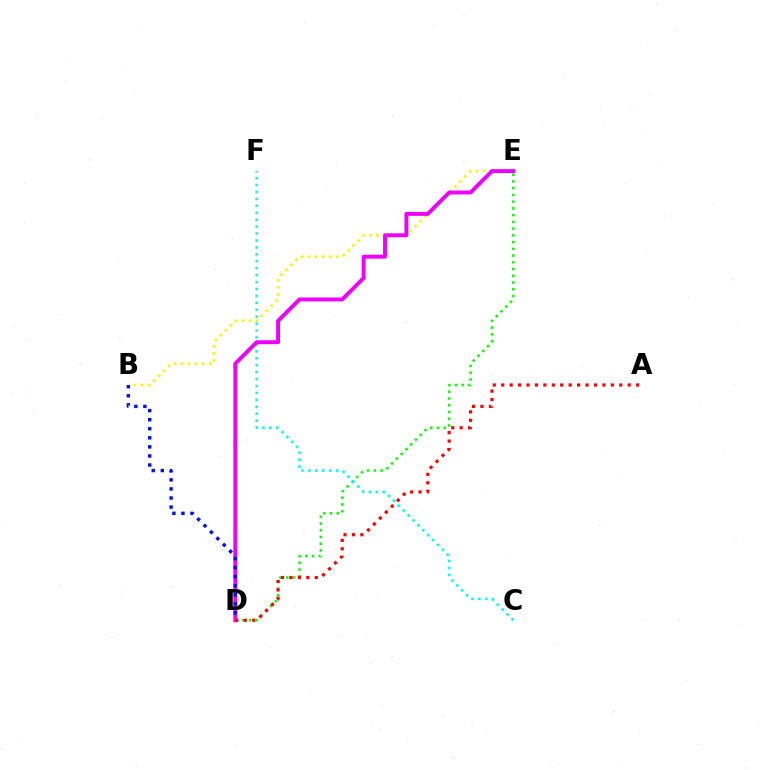{('D', 'E'): [{'color': '#08ff00', 'line_style': 'dotted', 'thickness': 1.83}, {'color': '#ee00ff', 'line_style': 'solid', 'thickness': 2.82}], ('B', 'E'): [{'color': '#fcf500', 'line_style': 'dotted', 'thickness': 1.91}], ('C', 'F'): [{'color': '#00fff6', 'line_style': 'dotted', 'thickness': 1.88}], ('B', 'D'): [{'color': '#0010ff', 'line_style': 'dotted', 'thickness': 2.46}], ('A', 'D'): [{'color': '#ff0000', 'line_style': 'dotted', 'thickness': 2.29}]}